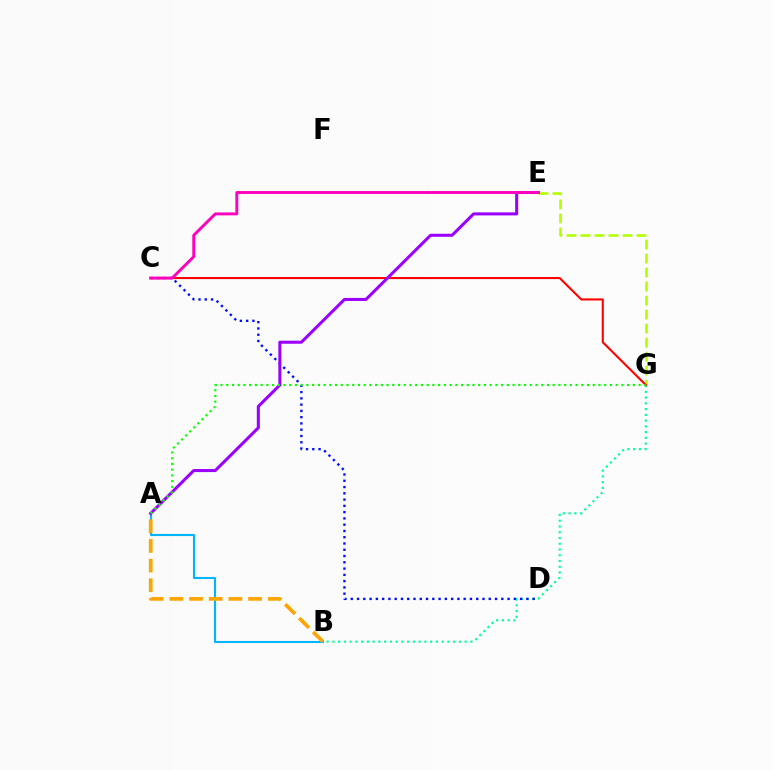{('A', 'B'): [{'color': '#00b5ff', 'line_style': 'solid', 'thickness': 1.51}, {'color': '#ffa500', 'line_style': 'dashed', 'thickness': 2.67}], ('B', 'G'): [{'color': '#00ff9d', 'line_style': 'dotted', 'thickness': 1.56}], ('E', 'G'): [{'color': '#b3ff00', 'line_style': 'dashed', 'thickness': 1.9}], ('C', 'D'): [{'color': '#0010ff', 'line_style': 'dotted', 'thickness': 1.7}], ('C', 'G'): [{'color': '#ff0000', 'line_style': 'solid', 'thickness': 1.5}], ('A', 'E'): [{'color': '#9b00ff', 'line_style': 'solid', 'thickness': 2.19}], ('C', 'E'): [{'color': '#ff00bd', 'line_style': 'solid', 'thickness': 2.1}], ('A', 'G'): [{'color': '#08ff00', 'line_style': 'dotted', 'thickness': 1.56}]}